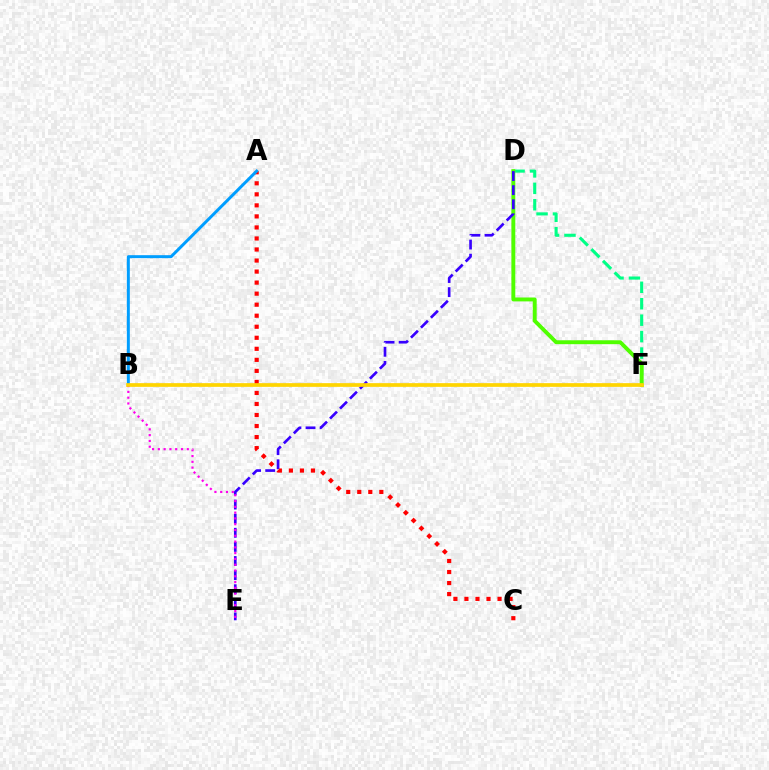{('D', 'F'): [{'color': '#00ff86', 'line_style': 'dashed', 'thickness': 2.23}, {'color': '#4fff00', 'line_style': 'solid', 'thickness': 2.81}], ('D', 'E'): [{'color': '#3700ff', 'line_style': 'dashed', 'thickness': 1.92}], ('A', 'C'): [{'color': '#ff0000', 'line_style': 'dotted', 'thickness': 3.0}], ('A', 'B'): [{'color': '#009eff', 'line_style': 'solid', 'thickness': 2.15}], ('B', 'E'): [{'color': '#ff00ed', 'line_style': 'dotted', 'thickness': 1.57}], ('B', 'F'): [{'color': '#ffd500', 'line_style': 'solid', 'thickness': 2.67}]}